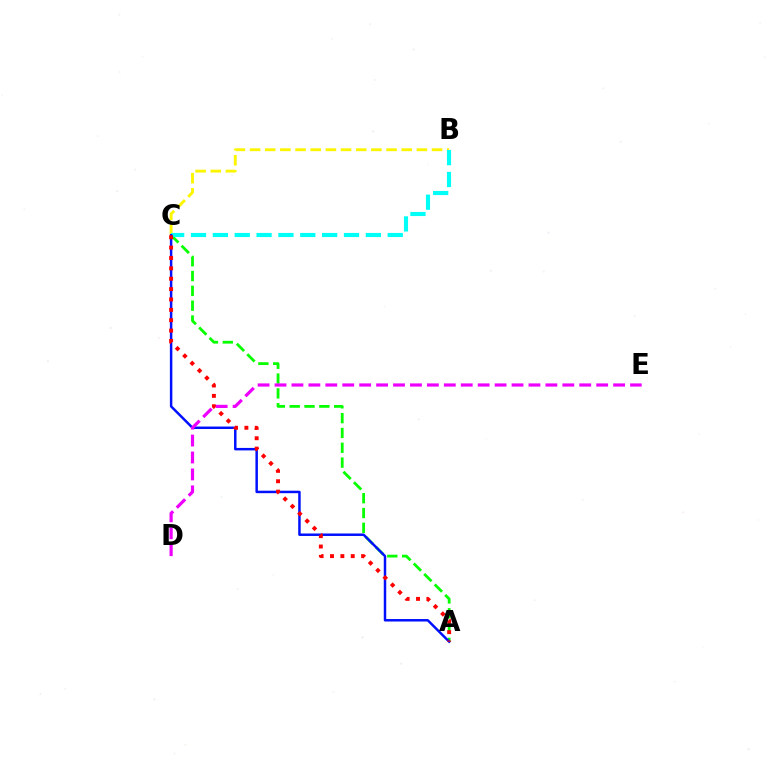{('A', 'C'): [{'color': '#08ff00', 'line_style': 'dashed', 'thickness': 2.01}, {'color': '#0010ff', 'line_style': 'solid', 'thickness': 1.78}, {'color': '#ff0000', 'line_style': 'dotted', 'thickness': 2.82}], ('B', 'C'): [{'color': '#fcf500', 'line_style': 'dashed', 'thickness': 2.06}, {'color': '#00fff6', 'line_style': 'dashed', 'thickness': 2.97}], ('D', 'E'): [{'color': '#ee00ff', 'line_style': 'dashed', 'thickness': 2.3}]}